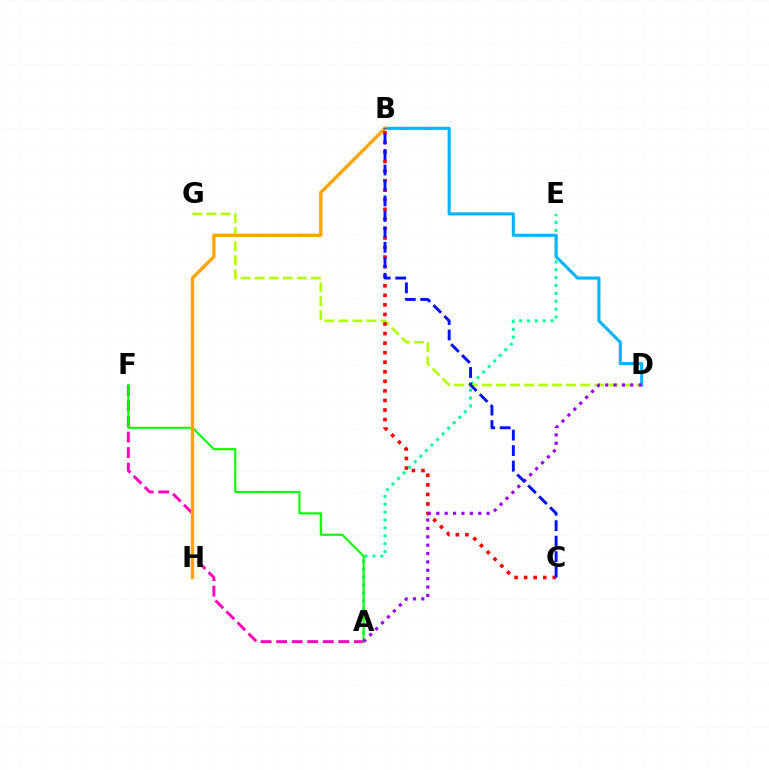{('A', 'E'): [{'color': '#00ff9d', 'line_style': 'dotted', 'thickness': 2.14}], ('D', 'G'): [{'color': '#b3ff00', 'line_style': 'dashed', 'thickness': 1.91}], ('A', 'F'): [{'color': '#ff00bd', 'line_style': 'dashed', 'thickness': 2.11}, {'color': '#08ff00', 'line_style': 'solid', 'thickness': 1.53}], ('B', 'D'): [{'color': '#00b5ff', 'line_style': 'solid', 'thickness': 2.22}], ('B', 'H'): [{'color': '#ffa500', 'line_style': 'solid', 'thickness': 2.43}], ('B', 'C'): [{'color': '#ff0000', 'line_style': 'dotted', 'thickness': 2.6}, {'color': '#0010ff', 'line_style': 'dashed', 'thickness': 2.1}], ('A', 'D'): [{'color': '#9b00ff', 'line_style': 'dotted', 'thickness': 2.28}]}